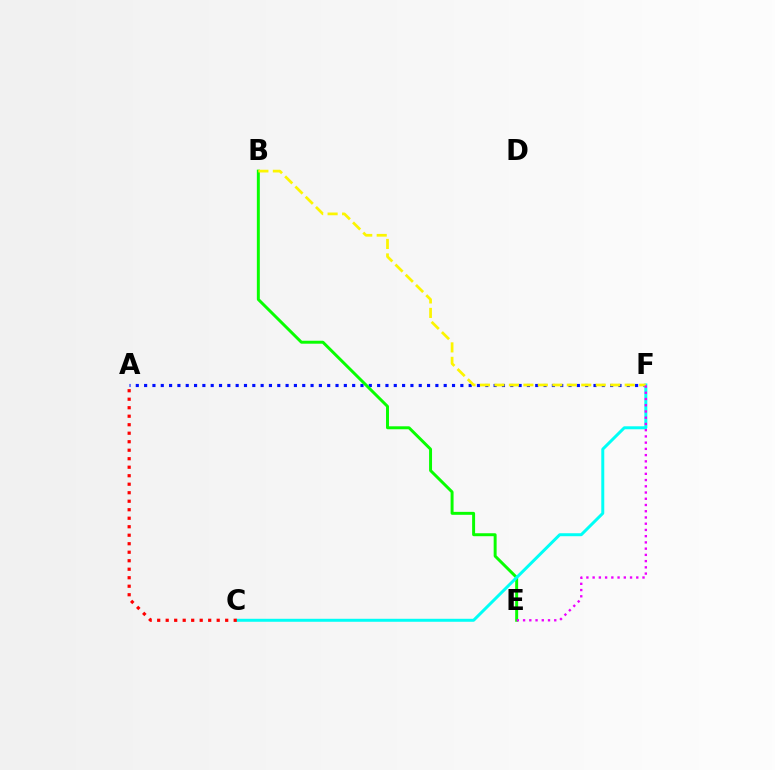{('A', 'F'): [{'color': '#0010ff', 'line_style': 'dotted', 'thickness': 2.26}], ('B', 'E'): [{'color': '#08ff00', 'line_style': 'solid', 'thickness': 2.13}], ('C', 'F'): [{'color': '#00fff6', 'line_style': 'solid', 'thickness': 2.15}], ('A', 'C'): [{'color': '#ff0000', 'line_style': 'dotted', 'thickness': 2.31}], ('B', 'F'): [{'color': '#fcf500', 'line_style': 'dashed', 'thickness': 1.97}], ('E', 'F'): [{'color': '#ee00ff', 'line_style': 'dotted', 'thickness': 1.69}]}